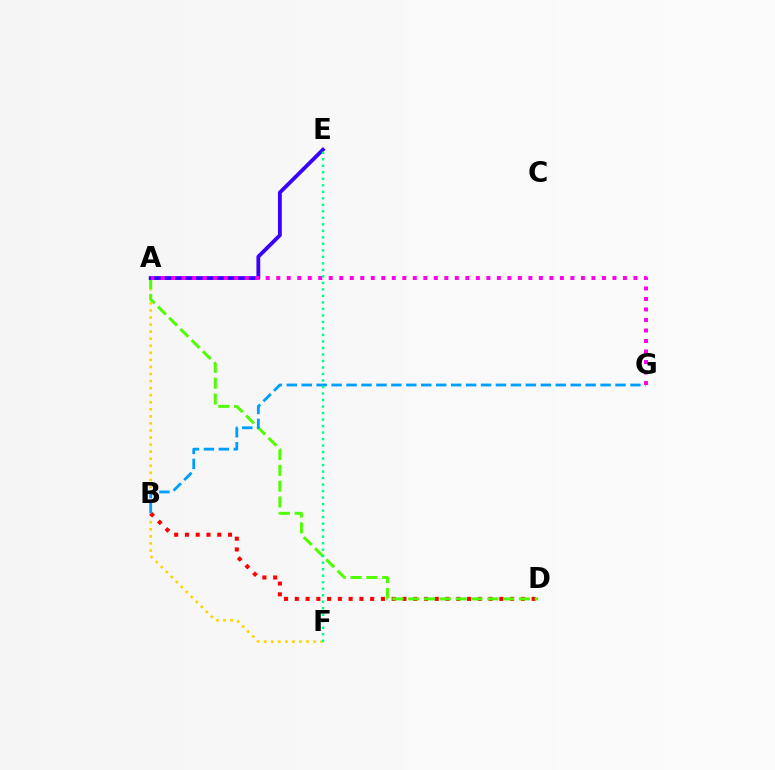{('A', 'F'): [{'color': '#ffd500', 'line_style': 'dotted', 'thickness': 1.92}], ('B', 'D'): [{'color': '#ff0000', 'line_style': 'dotted', 'thickness': 2.92}], ('A', 'D'): [{'color': '#4fff00', 'line_style': 'dashed', 'thickness': 2.15}], ('B', 'G'): [{'color': '#009eff', 'line_style': 'dashed', 'thickness': 2.03}], ('A', 'E'): [{'color': '#3700ff', 'line_style': 'solid', 'thickness': 2.75}], ('A', 'G'): [{'color': '#ff00ed', 'line_style': 'dotted', 'thickness': 2.85}], ('E', 'F'): [{'color': '#00ff86', 'line_style': 'dotted', 'thickness': 1.77}]}